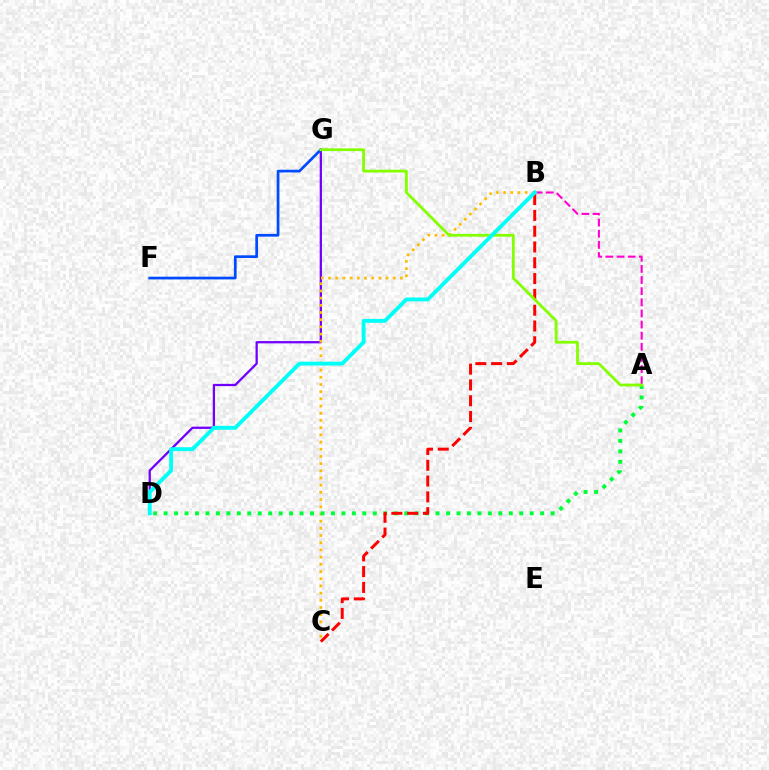{('D', 'G'): [{'color': '#7200ff', 'line_style': 'solid', 'thickness': 1.64}], ('F', 'G'): [{'color': '#004bff', 'line_style': 'solid', 'thickness': 1.95}], ('A', 'B'): [{'color': '#ff00cf', 'line_style': 'dashed', 'thickness': 1.51}], ('B', 'C'): [{'color': '#ffbd00', 'line_style': 'dotted', 'thickness': 1.95}, {'color': '#ff0000', 'line_style': 'dashed', 'thickness': 2.15}], ('A', 'D'): [{'color': '#00ff39', 'line_style': 'dotted', 'thickness': 2.84}], ('A', 'G'): [{'color': '#84ff00', 'line_style': 'solid', 'thickness': 2.0}], ('B', 'D'): [{'color': '#00fff6', 'line_style': 'solid', 'thickness': 2.79}]}